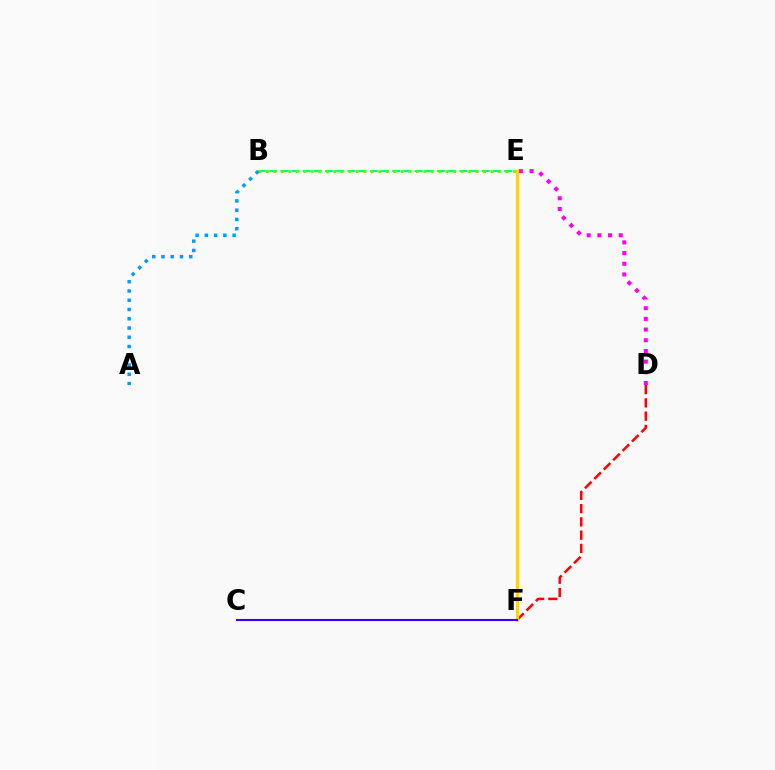{('B', 'E'): [{'color': '#00ff86', 'line_style': 'dashed', 'thickness': 1.52}, {'color': '#4fff00', 'line_style': 'dotted', 'thickness': 2.03}], ('D', 'F'): [{'color': '#ff0000', 'line_style': 'dashed', 'thickness': 1.8}], ('A', 'B'): [{'color': '#009eff', 'line_style': 'dotted', 'thickness': 2.51}], ('D', 'E'): [{'color': '#ff00ed', 'line_style': 'dotted', 'thickness': 2.9}], ('E', 'F'): [{'color': '#ffd500', 'line_style': 'solid', 'thickness': 2.29}], ('C', 'F'): [{'color': '#3700ff', 'line_style': 'solid', 'thickness': 1.52}]}